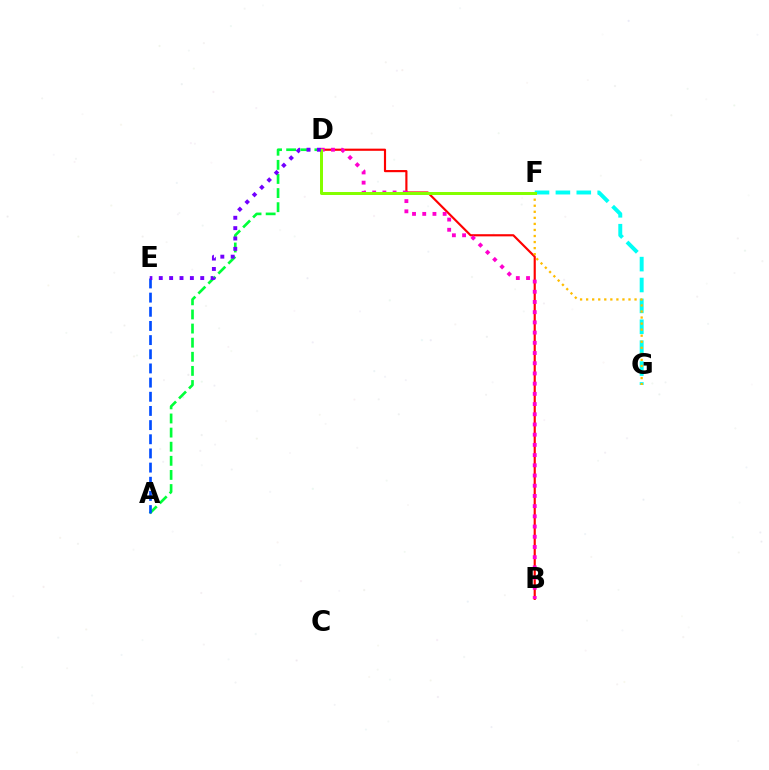{('B', 'D'): [{'color': '#ff0000', 'line_style': 'solid', 'thickness': 1.55}, {'color': '#ff00cf', 'line_style': 'dotted', 'thickness': 2.77}], ('A', 'D'): [{'color': '#00ff39', 'line_style': 'dashed', 'thickness': 1.92}], ('F', 'G'): [{'color': '#00fff6', 'line_style': 'dashed', 'thickness': 2.84}, {'color': '#ffbd00', 'line_style': 'dotted', 'thickness': 1.64}], ('A', 'E'): [{'color': '#004bff', 'line_style': 'dashed', 'thickness': 1.92}], ('D', 'F'): [{'color': '#84ff00', 'line_style': 'solid', 'thickness': 2.16}], ('D', 'E'): [{'color': '#7200ff', 'line_style': 'dotted', 'thickness': 2.82}]}